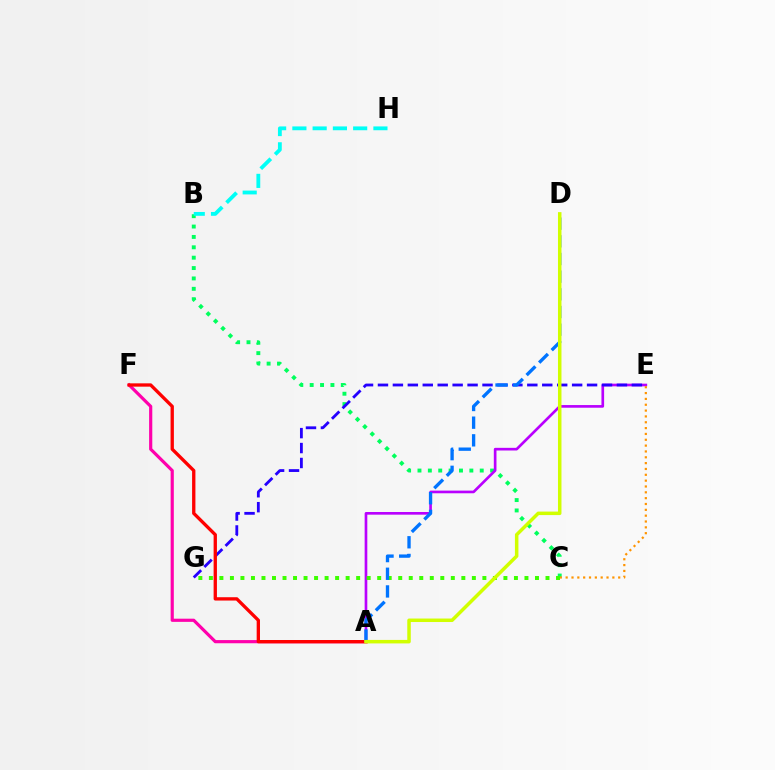{('B', 'C'): [{'color': '#00ff5c', 'line_style': 'dotted', 'thickness': 2.82}], ('A', 'E'): [{'color': '#b900ff', 'line_style': 'solid', 'thickness': 1.92}], ('C', 'E'): [{'color': '#ff9400', 'line_style': 'dotted', 'thickness': 1.59}], ('A', 'F'): [{'color': '#ff00ac', 'line_style': 'solid', 'thickness': 2.29}, {'color': '#ff0000', 'line_style': 'solid', 'thickness': 2.39}], ('B', 'H'): [{'color': '#00fff6', 'line_style': 'dashed', 'thickness': 2.75}], ('E', 'G'): [{'color': '#2500ff', 'line_style': 'dashed', 'thickness': 2.03}], ('C', 'G'): [{'color': '#3dff00', 'line_style': 'dotted', 'thickness': 2.86}], ('A', 'D'): [{'color': '#0074ff', 'line_style': 'dashed', 'thickness': 2.4}, {'color': '#d1ff00', 'line_style': 'solid', 'thickness': 2.51}]}